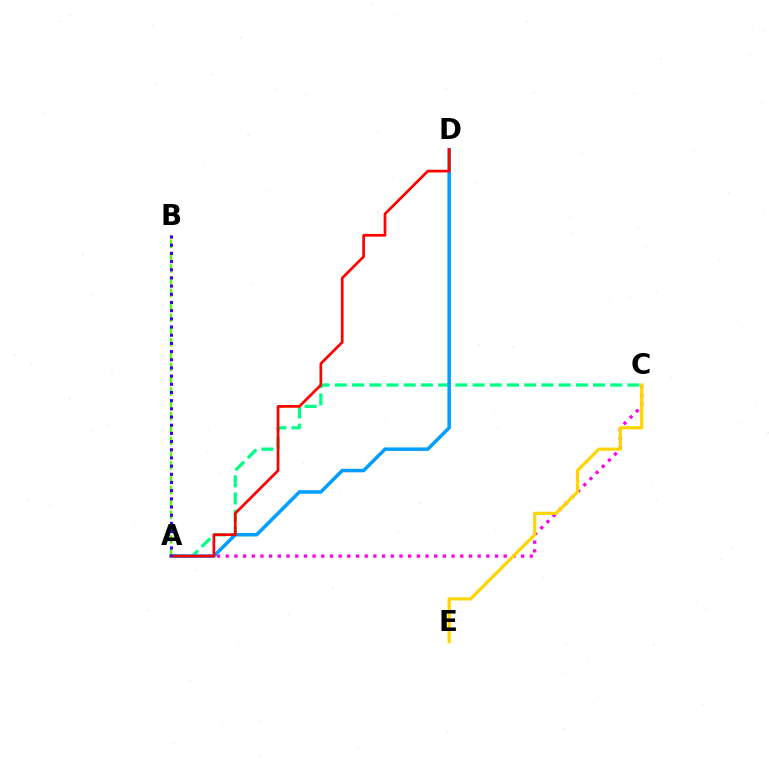{('A', 'C'): [{'color': '#ff00ed', 'line_style': 'dotted', 'thickness': 2.36}, {'color': '#00ff86', 'line_style': 'dashed', 'thickness': 2.34}], ('C', 'E'): [{'color': '#ffd500', 'line_style': 'solid', 'thickness': 2.28}], ('A', 'B'): [{'color': '#4fff00', 'line_style': 'dashed', 'thickness': 1.67}, {'color': '#3700ff', 'line_style': 'dotted', 'thickness': 2.22}], ('A', 'D'): [{'color': '#009eff', 'line_style': 'solid', 'thickness': 2.52}, {'color': '#ff0000', 'line_style': 'solid', 'thickness': 1.95}]}